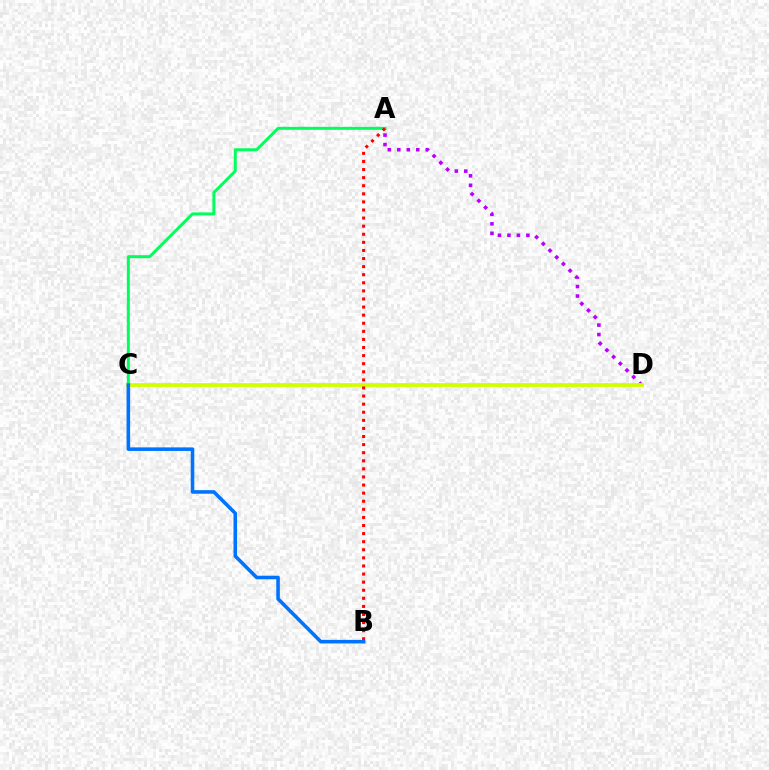{('A', 'C'): [{'color': '#00ff5c', 'line_style': 'solid', 'thickness': 2.14}], ('A', 'D'): [{'color': '#b900ff', 'line_style': 'dotted', 'thickness': 2.58}], ('C', 'D'): [{'color': '#d1ff00', 'line_style': 'solid', 'thickness': 2.73}], ('A', 'B'): [{'color': '#ff0000', 'line_style': 'dotted', 'thickness': 2.2}], ('B', 'C'): [{'color': '#0074ff', 'line_style': 'solid', 'thickness': 2.57}]}